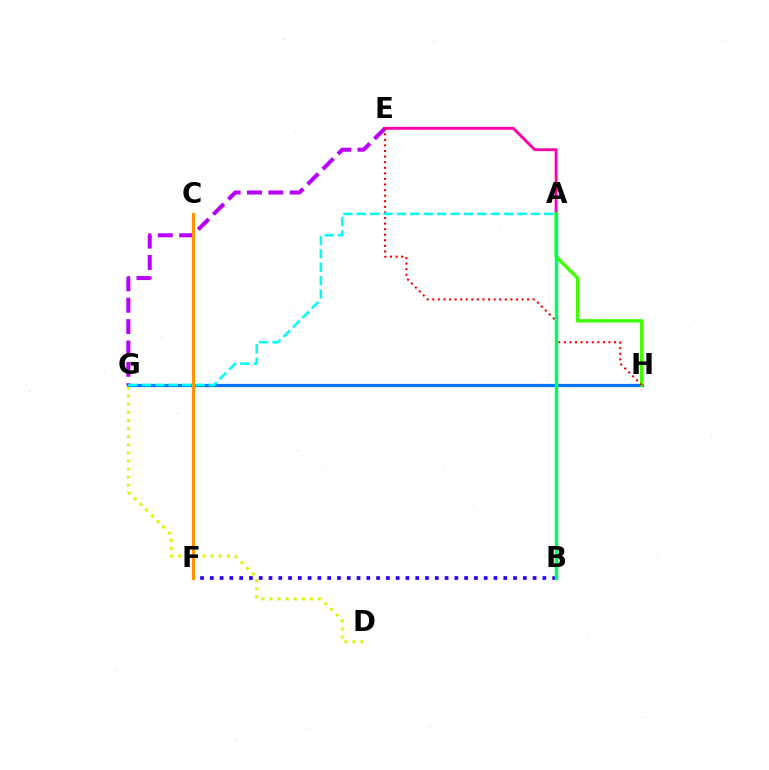{('A', 'E'): [{'color': '#ff00ac', 'line_style': 'solid', 'thickness': 2.1}], ('G', 'H'): [{'color': '#0074ff', 'line_style': 'solid', 'thickness': 2.31}], ('B', 'F'): [{'color': '#2500ff', 'line_style': 'dotted', 'thickness': 2.66}], ('E', 'G'): [{'color': '#b900ff', 'line_style': 'dashed', 'thickness': 2.9}], ('D', 'G'): [{'color': '#d1ff00', 'line_style': 'dotted', 'thickness': 2.2}], ('A', 'H'): [{'color': '#3dff00', 'line_style': 'solid', 'thickness': 2.42}], ('E', 'H'): [{'color': '#ff0000', 'line_style': 'dotted', 'thickness': 1.52}], ('A', 'B'): [{'color': '#00ff5c', 'line_style': 'solid', 'thickness': 2.5}], ('C', 'F'): [{'color': '#ff9400', 'line_style': 'solid', 'thickness': 2.31}], ('A', 'G'): [{'color': '#00fff6', 'line_style': 'dashed', 'thickness': 1.82}]}